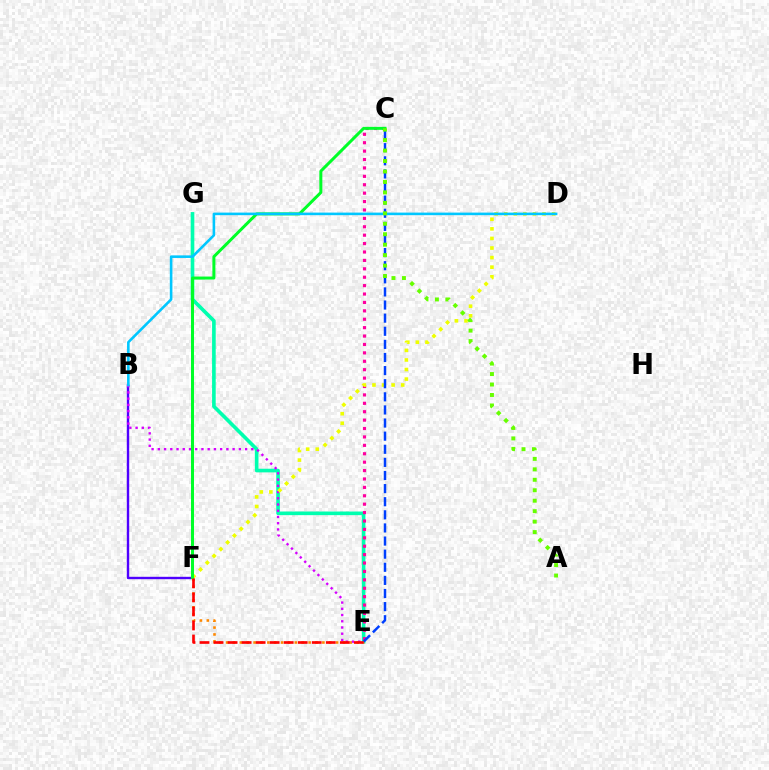{('E', 'G'): [{'color': '#00ffaf', 'line_style': 'solid', 'thickness': 2.61}], ('B', 'F'): [{'color': '#4f00ff', 'line_style': 'solid', 'thickness': 1.72}], ('C', 'E'): [{'color': '#ff00a0', 'line_style': 'dotted', 'thickness': 2.28}, {'color': '#003fff', 'line_style': 'dashed', 'thickness': 1.78}], ('E', 'F'): [{'color': '#ff8800', 'line_style': 'dotted', 'thickness': 1.87}, {'color': '#ff0000', 'line_style': 'dashed', 'thickness': 1.91}], ('B', 'E'): [{'color': '#d600ff', 'line_style': 'dotted', 'thickness': 1.69}], ('D', 'F'): [{'color': '#eeff00', 'line_style': 'dotted', 'thickness': 2.6}], ('C', 'F'): [{'color': '#00ff27', 'line_style': 'solid', 'thickness': 2.16}], ('B', 'D'): [{'color': '#00c7ff', 'line_style': 'solid', 'thickness': 1.87}], ('A', 'C'): [{'color': '#66ff00', 'line_style': 'dotted', 'thickness': 2.84}]}